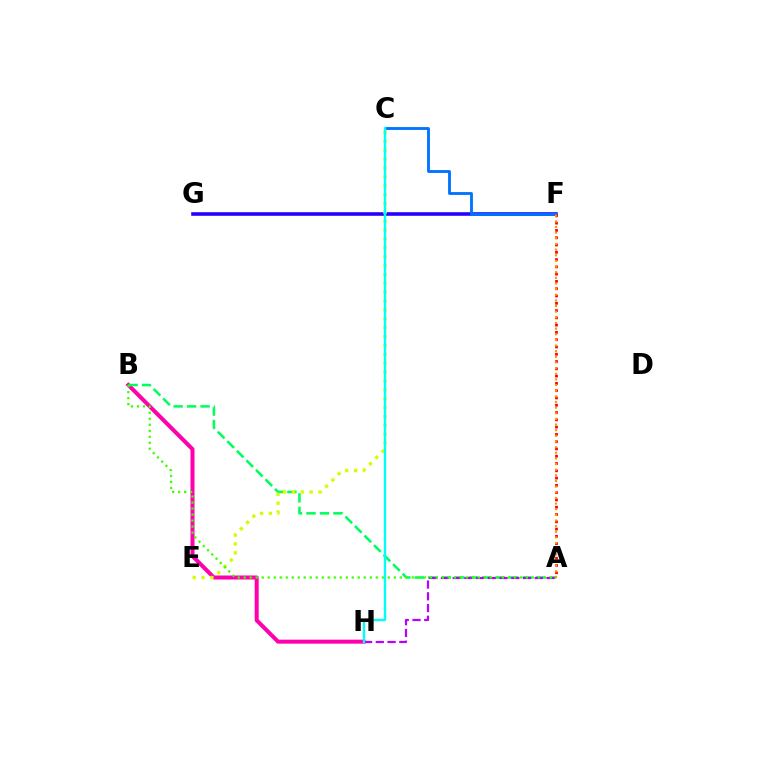{('F', 'G'): [{'color': '#2500ff', 'line_style': 'solid', 'thickness': 2.58}], ('B', 'H'): [{'color': '#ff00ac', 'line_style': 'solid', 'thickness': 2.89}], ('A', 'B'): [{'color': '#00ff5c', 'line_style': 'dashed', 'thickness': 1.83}, {'color': '#3dff00', 'line_style': 'dotted', 'thickness': 1.63}], ('C', 'E'): [{'color': '#d1ff00', 'line_style': 'dotted', 'thickness': 2.41}], ('C', 'F'): [{'color': '#0074ff', 'line_style': 'solid', 'thickness': 2.05}], ('A', 'H'): [{'color': '#b900ff', 'line_style': 'dashed', 'thickness': 1.59}], ('A', 'F'): [{'color': '#ff0000', 'line_style': 'dotted', 'thickness': 1.98}, {'color': '#ff9400', 'line_style': 'dotted', 'thickness': 1.53}], ('C', 'H'): [{'color': '#00fff6', 'line_style': 'solid', 'thickness': 1.71}]}